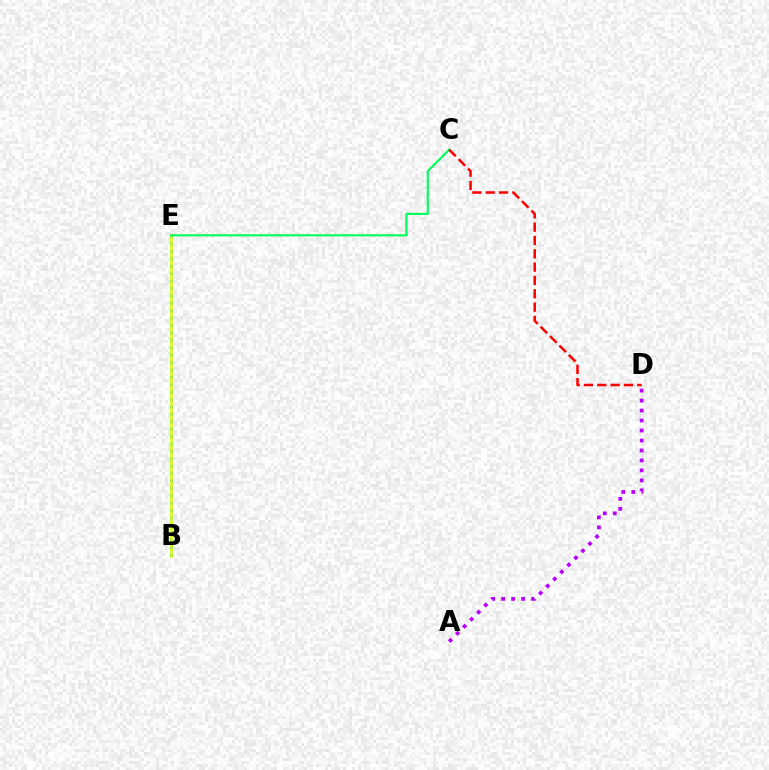{('B', 'E'): [{'color': '#0074ff', 'line_style': 'dotted', 'thickness': 2.01}, {'color': '#d1ff00', 'line_style': 'solid', 'thickness': 1.84}], ('A', 'D'): [{'color': '#b900ff', 'line_style': 'dotted', 'thickness': 2.71}], ('C', 'E'): [{'color': '#00ff5c', 'line_style': 'solid', 'thickness': 1.57}], ('C', 'D'): [{'color': '#ff0000', 'line_style': 'dashed', 'thickness': 1.81}]}